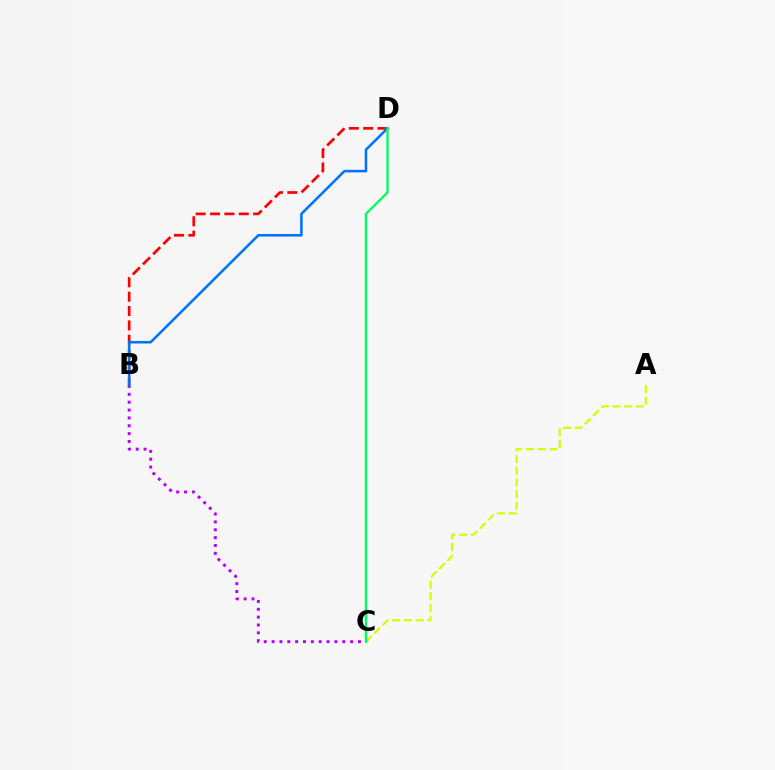{('A', 'C'): [{'color': '#d1ff00', 'line_style': 'dashed', 'thickness': 1.58}], ('B', 'C'): [{'color': '#b900ff', 'line_style': 'dotted', 'thickness': 2.13}], ('B', 'D'): [{'color': '#ff0000', 'line_style': 'dashed', 'thickness': 1.95}, {'color': '#0074ff', 'line_style': 'solid', 'thickness': 1.84}], ('C', 'D'): [{'color': '#00ff5c', 'line_style': 'solid', 'thickness': 1.69}]}